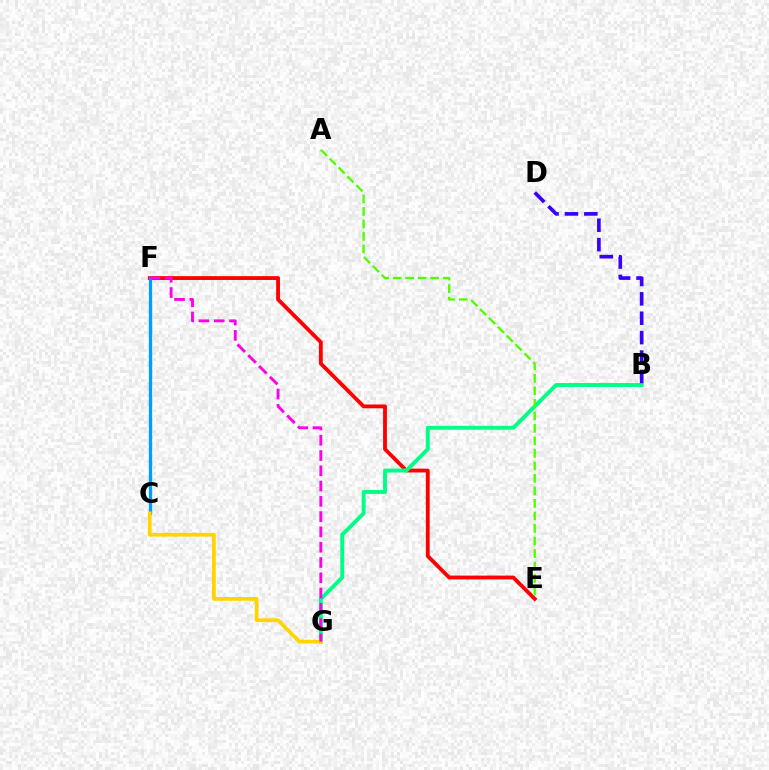{('E', 'F'): [{'color': '#ff0000', 'line_style': 'solid', 'thickness': 2.75}], ('B', 'G'): [{'color': '#00ff86', 'line_style': 'solid', 'thickness': 2.82}], ('C', 'F'): [{'color': '#009eff', 'line_style': 'solid', 'thickness': 2.38}], ('C', 'G'): [{'color': '#ffd500', 'line_style': 'solid', 'thickness': 2.71}], ('F', 'G'): [{'color': '#ff00ed', 'line_style': 'dashed', 'thickness': 2.08}], ('B', 'D'): [{'color': '#3700ff', 'line_style': 'dashed', 'thickness': 2.64}], ('A', 'E'): [{'color': '#4fff00', 'line_style': 'dashed', 'thickness': 1.7}]}